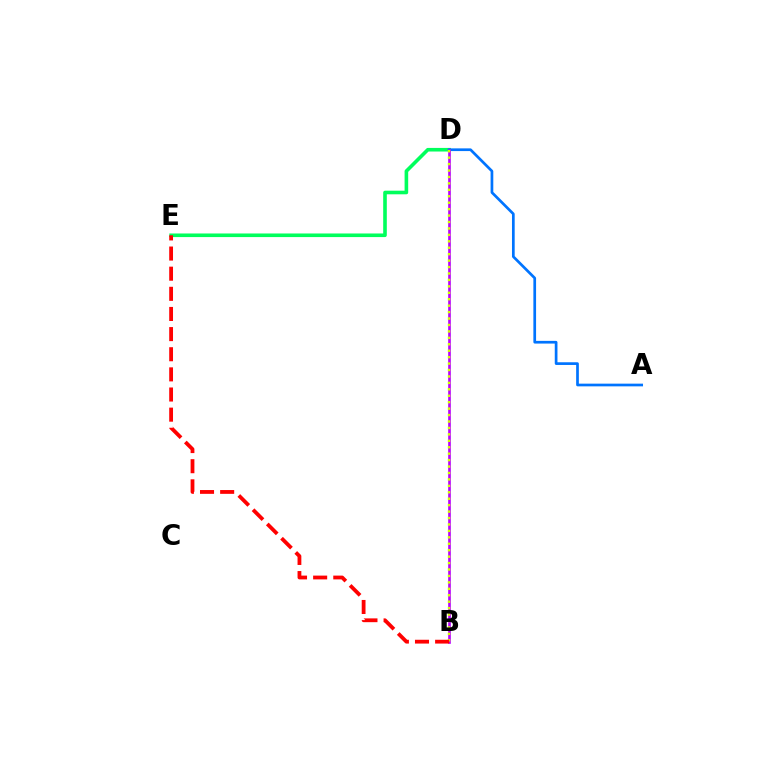{('D', 'E'): [{'color': '#00ff5c', 'line_style': 'solid', 'thickness': 2.6}], ('A', 'D'): [{'color': '#0074ff', 'line_style': 'solid', 'thickness': 1.95}], ('B', 'D'): [{'color': '#b900ff', 'line_style': 'solid', 'thickness': 1.91}, {'color': '#d1ff00', 'line_style': 'dotted', 'thickness': 1.75}], ('B', 'E'): [{'color': '#ff0000', 'line_style': 'dashed', 'thickness': 2.74}]}